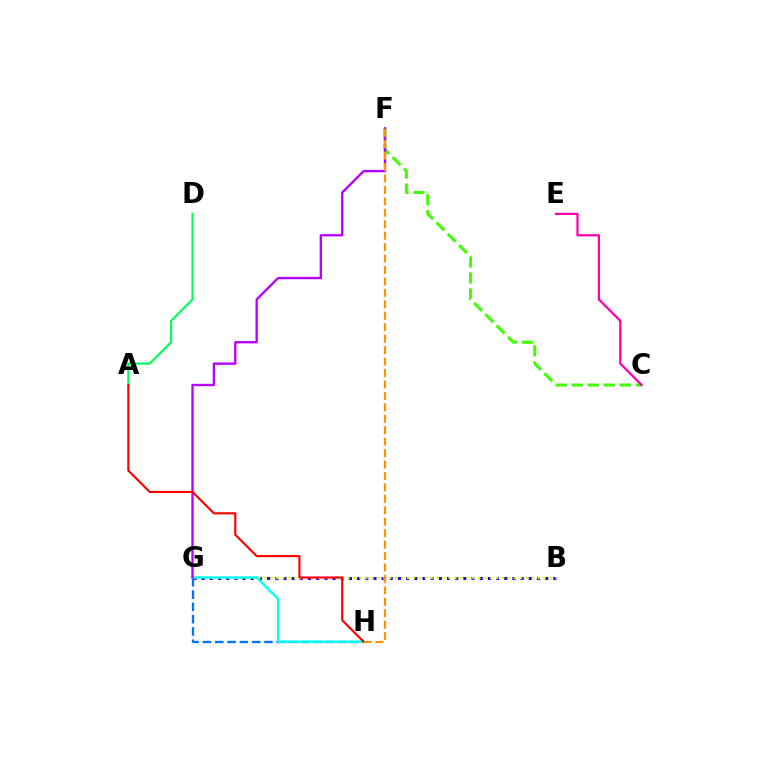{('G', 'H'): [{'color': '#0074ff', 'line_style': 'dashed', 'thickness': 1.67}, {'color': '#00fff6', 'line_style': 'solid', 'thickness': 1.72}], ('A', 'D'): [{'color': '#00ff5c', 'line_style': 'solid', 'thickness': 1.57}], ('C', 'F'): [{'color': '#3dff00', 'line_style': 'dashed', 'thickness': 2.17}], ('B', 'G'): [{'color': '#2500ff', 'line_style': 'dotted', 'thickness': 2.22}, {'color': '#d1ff00', 'line_style': 'dotted', 'thickness': 1.61}], ('F', 'G'): [{'color': '#b900ff', 'line_style': 'solid', 'thickness': 1.68}], ('A', 'H'): [{'color': '#ff0000', 'line_style': 'solid', 'thickness': 1.54}], ('F', 'H'): [{'color': '#ff9400', 'line_style': 'dashed', 'thickness': 1.55}], ('C', 'E'): [{'color': '#ff00ac', 'line_style': 'solid', 'thickness': 1.63}]}